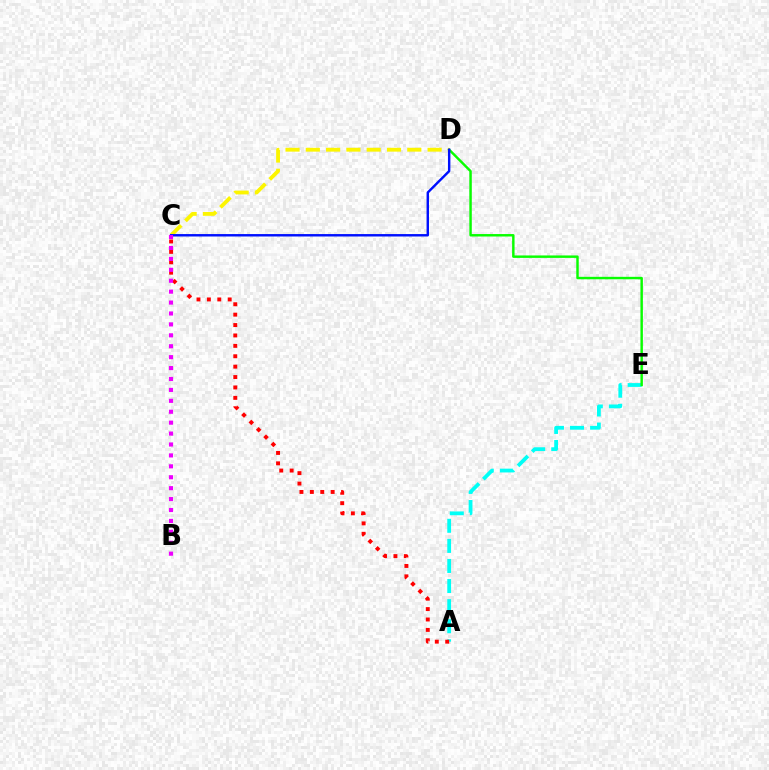{('A', 'E'): [{'color': '#00fff6', 'line_style': 'dashed', 'thickness': 2.73}], ('D', 'E'): [{'color': '#08ff00', 'line_style': 'solid', 'thickness': 1.76}], ('A', 'C'): [{'color': '#ff0000', 'line_style': 'dotted', 'thickness': 2.83}], ('C', 'D'): [{'color': '#fcf500', 'line_style': 'dashed', 'thickness': 2.76}, {'color': '#0010ff', 'line_style': 'solid', 'thickness': 1.75}], ('B', 'C'): [{'color': '#ee00ff', 'line_style': 'dotted', 'thickness': 2.97}]}